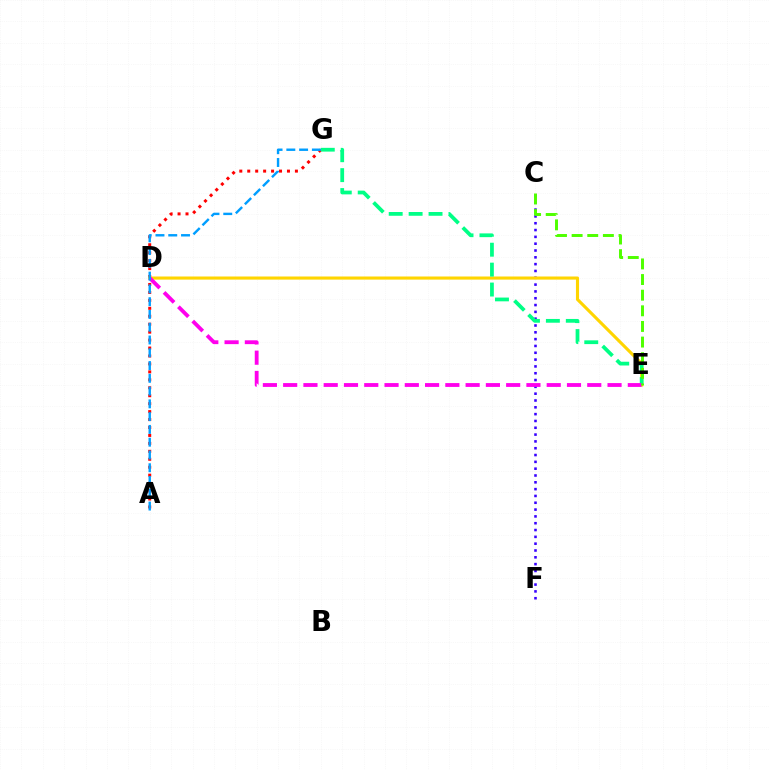{('C', 'F'): [{'color': '#3700ff', 'line_style': 'dotted', 'thickness': 1.85}], ('A', 'G'): [{'color': '#ff0000', 'line_style': 'dotted', 'thickness': 2.16}, {'color': '#009eff', 'line_style': 'dashed', 'thickness': 1.74}], ('D', 'E'): [{'color': '#ffd500', 'line_style': 'solid', 'thickness': 2.24}, {'color': '#ff00ed', 'line_style': 'dashed', 'thickness': 2.75}], ('E', 'G'): [{'color': '#00ff86', 'line_style': 'dashed', 'thickness': 2.71}], ('C', 'E'): [{'color': '#4fff00', 'line_style': 'dashed', 'thickness': 2.12}]}